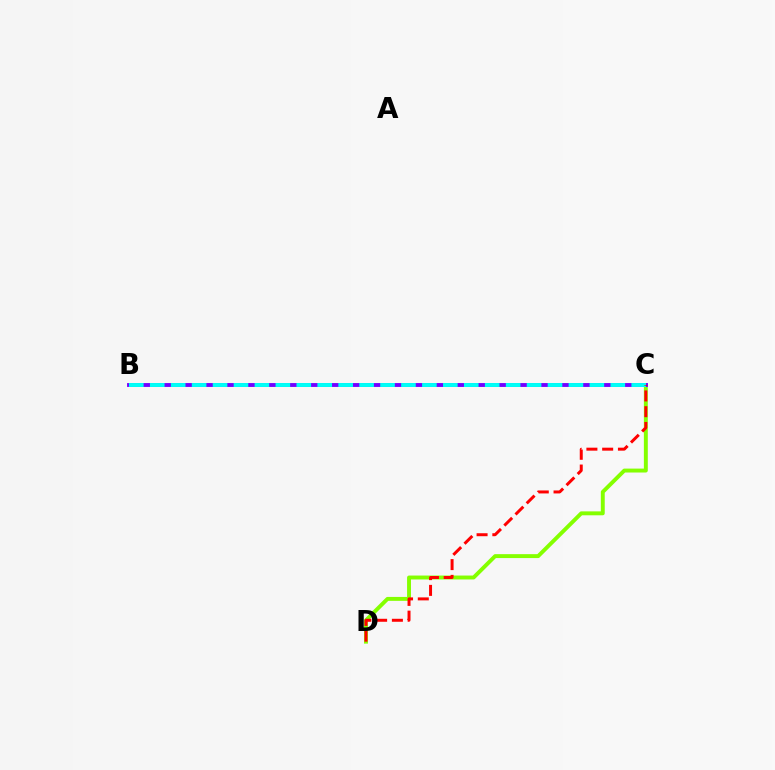{('C', 'D'): [{'color': '#84ff00', 'line_style': 'solid', 'thickness': 2.82}, {'color': '#ff0000', 'line_style': 'dashed', 'thickness': 2.14}], ('B', 'C'): [{'color': '#7200ff', 'line_style': 'solid', 'thickness': 2.78}, {'color': '#00fff6', 'line_style': 'dashed', 'thickness': 2.84}]}